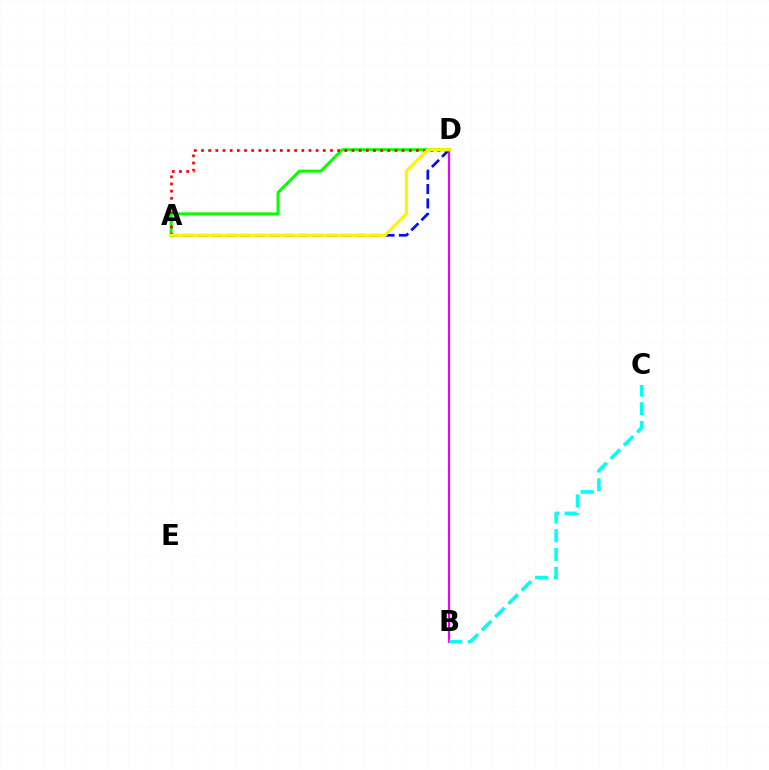{('A', 'D'): [{'color': '#0010ff', 'line_style': 'dashed', 'thickness': 1.95}, {'color': '#08ff00', 'line_style': 'solid', 'thickness': 2.15}, {'color': '#ff0000', 'line_style': 'dotted', 'thickness': 1.95}, {'color': '#fcf500', 'line_style': 'solid', 'thickness': 2.21}], ('B', 'D'): [{'color': '#ee00ff', 'line_style': 'solid', 'thickness': 1.57}], ('B', 'C'): [{'color': '#00fff6', 'line_style': 'dashed', 'thickness': 2.55}]}